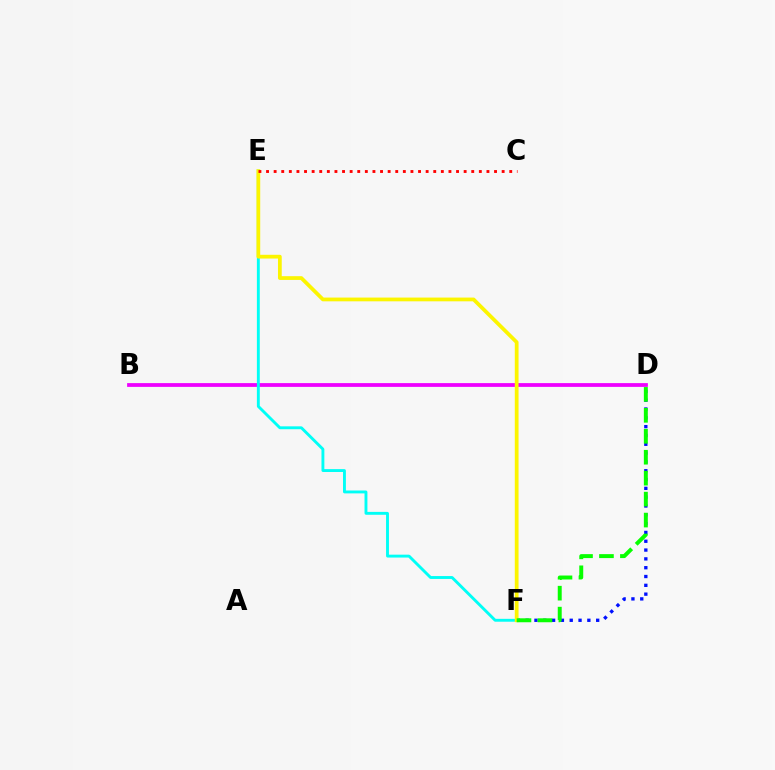{('B', 'D'): [{'color': '#ee00ff', 'line_style': 'solid', 'thickness': 2.71}], ('D', 'F'): [{'color': '#0010ff', 'line_style': 'dotted', 'thickness': 2.4}, {'color': '#08ff00', 'line_style': 'dashed', 'thickness': 2.85}], ('E', 'F'): [{'color': '#00fff6', 'line_style': 'solid', 'thickness': 2.08}, {'color': '#fcf500', 'line_style': 'solid', 'thickness': 2.7}], ('C', 'E'): [{'color': '#ff0000', 'line_style': 'dotted', 'thickness': 2.06}]}